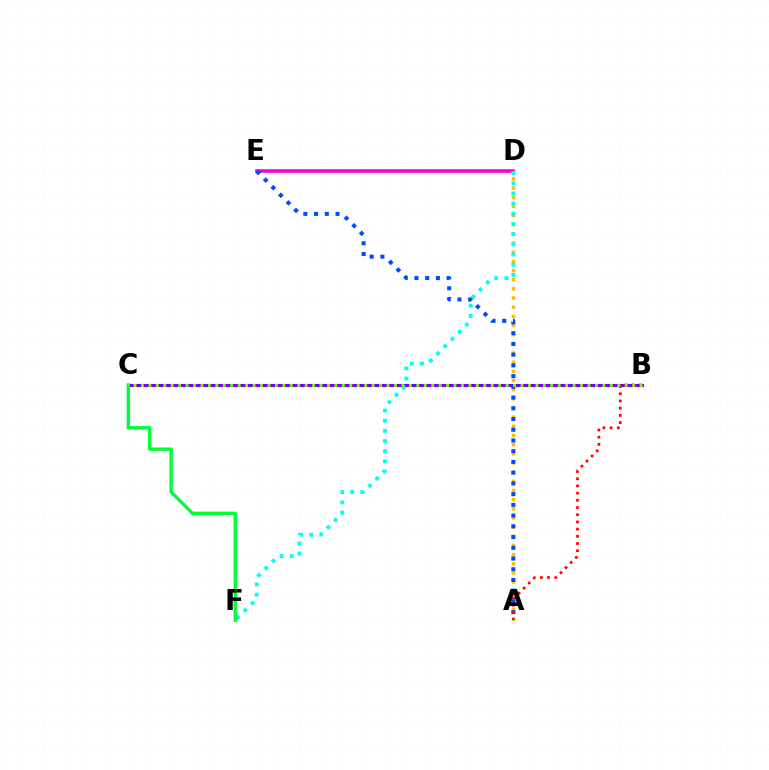{('B', 'C'): [{'color': '#7200ff', 'line_style': 'solid', 'thickness': 2.23}, {'color': '#84ff00', 'line_style': 'dotted', 'thickness': 2.02}], ('D', 'E'): [{'color': '#ff00cf', 'line_style': 'solid', 'thickness': 2.61}], ('A', 'D'): [{'color': '#ffbd00', 'line_style': 'dotted', 'thickness': 2.49}], ('A', 'E'): [{'color': '#004bff', 'line_style': 'dotted', 'thickness': 2.92}], ('A', 'B'): [{'color': '#ff0000', 'line_style': 'dotted', 'thickness': 1.96}], ('D', 'F'): [{'color': '#00fff6', 'line_style': 'dotted', 'thickness': 2.77}], ('C', 'F'): [{'color': '#00ff39', 'line_style': 'solid', 'thickness': 2.45}]}